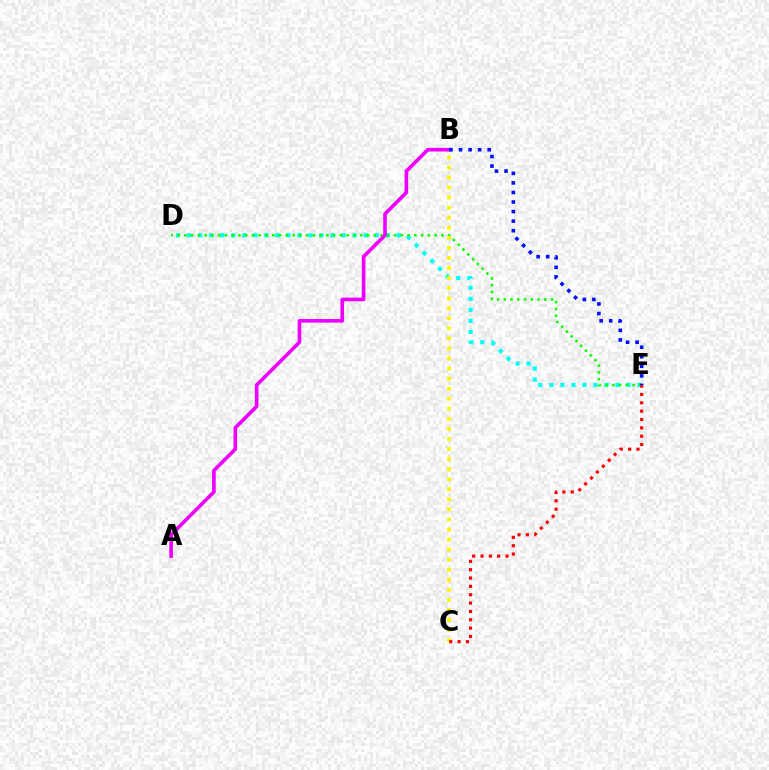{('D', 'E'): [{'color': '#00fff6', 'line_style': 'dotted', 'thickness': 3.0}, {'color': '#08ff00', 'line_style': 'dotted', 'thickness': 1.84}], ('B', 'C'): [{'color': '#fcf500', 'line_style': 'dotted', 'thickness': 2.73}], ('C', 'E'): [{'color': '#ff0000', 'line_style': 'dotted', 'thickness': 2.27}], ('A', 'B'): [{'color': '#ee00ff', 'line_style': 'solid', 'thickness': 2.61}], ('B', 'E'): [{'color': '#0010ff', 'line_style': 'dotted', 'thickness': 2.6}]}